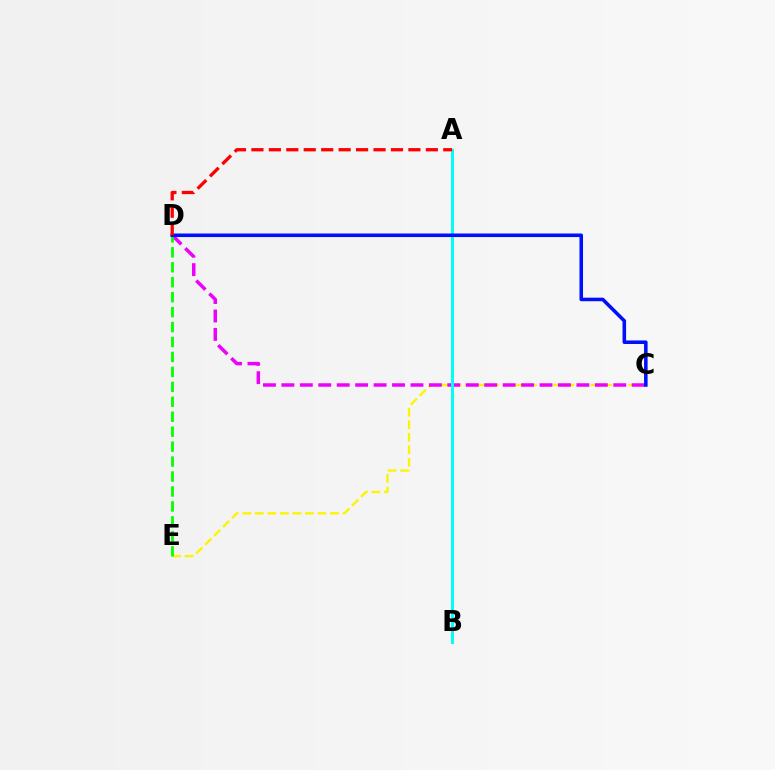{('C', 'E'): [{'color': '#fcf500', 'line_style': 'dashed', 'thickness': 1.7}], ('C', 'D'): [{'color': '#ee00ff', 'line_style': 'dashed', 'thickness': 2.5}, {'color': '#0010ff', 'line_style': 'solid', 'thickness': 2.56}], ('D', 'E'): [{'color': '#08ff00', 'line_style': 'dashed', 'thickness': 2.03}], ('A', 'B'): [{'color': '#00fff6', 'line_style': 'solid', 'thickness': 2.14}], ('A', 'D'): [{'color': '#ff0000', 'line_style': 'dashed', 'thickness': 2.37}]}